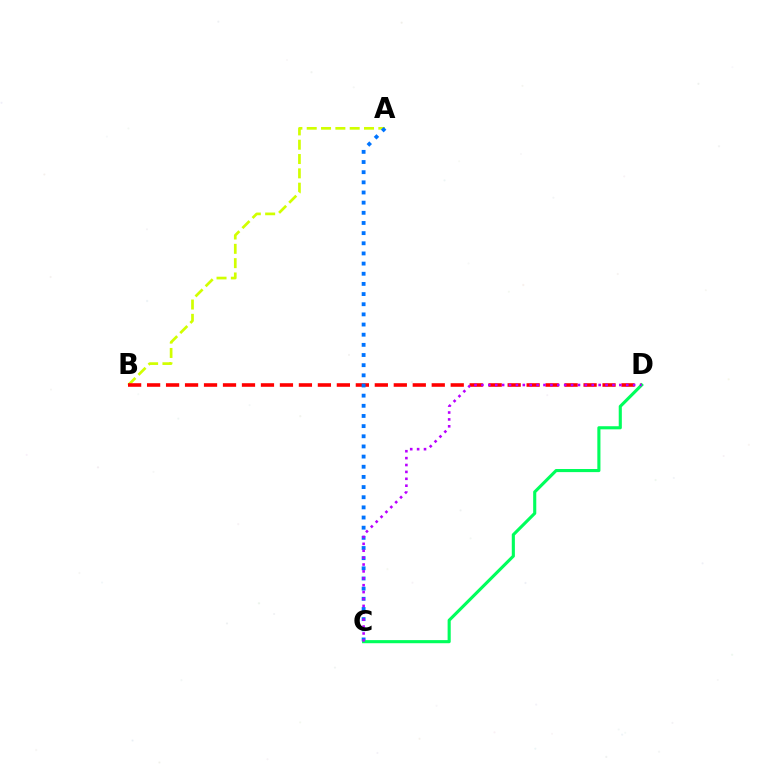{('A', 'B'): [{'color': '#d1ff00', 'line_style': 'dashed', 'thickness': 1.95}], ('B', 'D'): [{'color': '#ff0000', 'line_style': 'dashed', 'thickness': 2.58}], ('A', 'C'): [{'color': '#0074ff', 'line_style': 'dotted', 'thickness': 2.76}], ('C', 'D'): [{'color': '#00ff5c', 'line_style': 'solid', 'thickness': 2.24}, {'color': '#b900ff', 'line_style': 'dotted', 'thickness': 1.87}]}